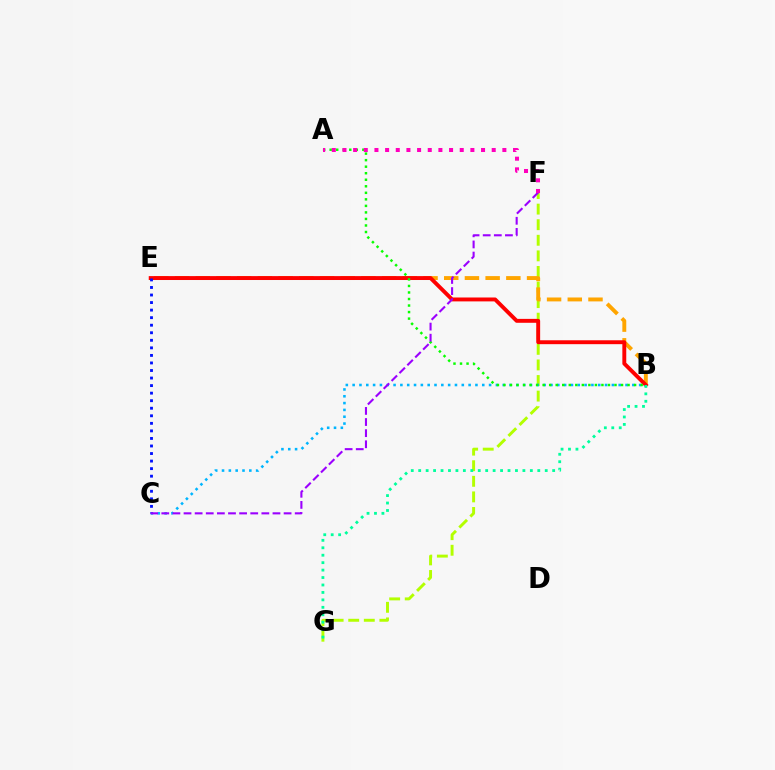{('F', 'G'): [{'color': '#b3ff00', 'line_style': 'dashed', 'thickness': 2.12}], ('B', 'C'): [{'color': '#00b5ff', 'line_style': 'dotted', 'thickness': 1.85}], ('B', 'E'): [{'color': '#ffa500', 'line_style': 'dashed', 'thickness': 2.81}, {'color': '#ff0000', 'line_style': 'solid', 'thickness': 2.81}], ('B', 'G'): [{'color': '#00ff9d', 'line_style': 'dotted', 'thickness': 2.02}], ('A', 'B'): [{'color': '#08ff00', 'line_style': 'dotted', 'thickness': 1.77}], ('C', 'E'): [{'color': '#0010ff', 'line_style': 'dotted', 'thickness': 2.05}], ('C', 'F'): [{'color': '#9b00ff', 'line_style': 'dashed', 'thickness': 1.51}], ('A', 'F'): [{'color': '#ff00bd', 'line_style': 'dotted', 'thickness': 2.9}]}